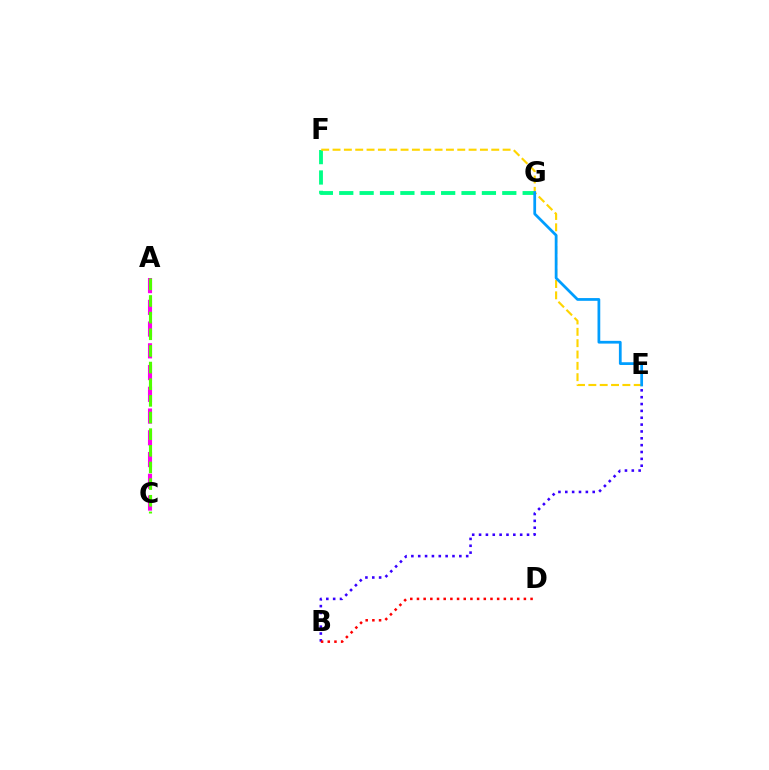{('A', 'C'): [{'color': '#ff00ed', 'line_style': 'dashed', 'thickness': 2.95}, {'color': '#4fff00', 'line_style': 'dashed', 'thickness': 2.26}], ('B', 'E'): [{'color': '#3700ff', 'line_style': 'dotted', 'thickness': 1.86}], ('B', 'D'): [{'color': '#ff0000', 'line_style': 'dotted', 'thickness': 1.82}], ('F', 'G'): [{'color': '#00ff86', 'line_style': 'dashed', 'thickness': 2.77}], ('E', 'F'): [{'color': '#ffd500', 'line_style': 'dashed', 'thickness': 1.54}], ('E', 'G'): [{'color': '#009eff', 'line_style': 'solid', 'thickness': 1.98}]}